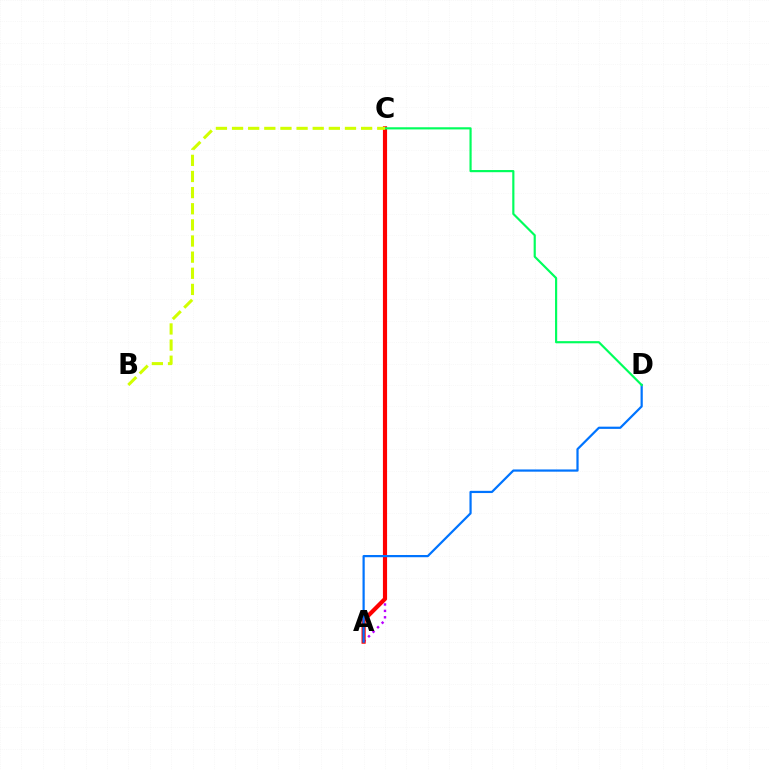{('A', 'C'): [{'color': '#b900ff', 'line_style': 'dotted', 'thickness': 1.74}, {'color': '#ff0000', 'line_style': 'solid', 'thickness': 2.99}], ('A', 'D'): [{'color': '#0074ff', 'line_style': 'solid', 'thickness': 1.6}], ('C', 'D'): [{'color': '#00ff5c', 'line_style': 'solid', 'thickness': 1.56}], ('B', 'C'): [{'color': '#d1ff00', 'line_style': 'dashed', 'thickness': 2.19}]}